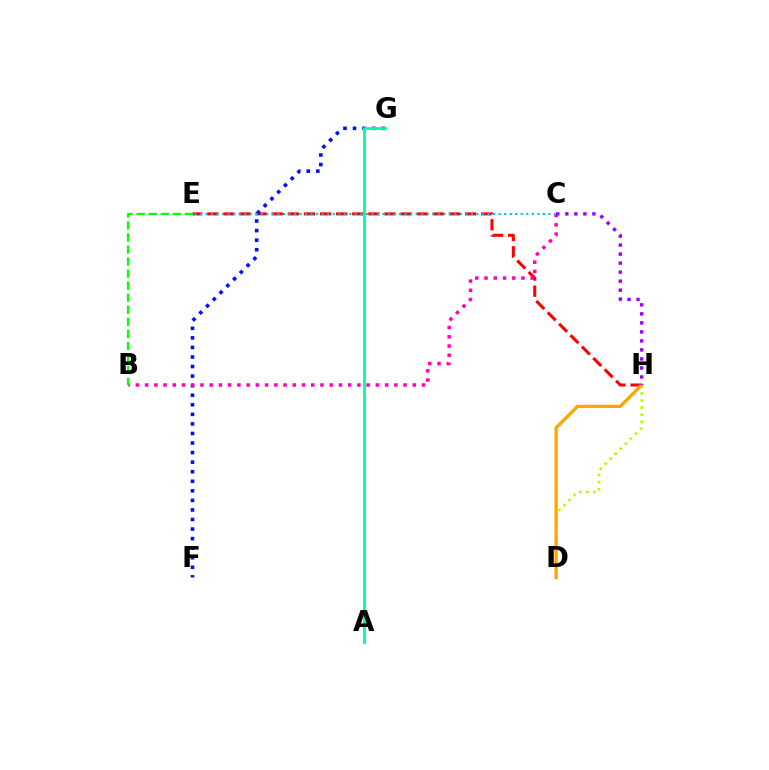{('E', 'H'): [{'color': '#ff0000', 'line_style': 'dashed', 'thickness': 2.19}], ('F', 'G'): [{'color': '#0010ff', 'line_style': 'dotted', 'thickness': 2.6}], ('B', 'C'): [{'color': '#ff00bd', 'line_style': 'dotted', 'thickness': 2.51}], ('C', 'E'): [{'color': '#00b5ff', 'line_style': 'dotted', 'thickness': 1.5}], ('B', 'E'): [{'color': '#08ff00', 'line_style': 'dashed', 'thickness': 1.64}], ('D', 'H'): [{'color': '#b3ff00', 'line_style': 'dotted', 'thickness': 1.93}, {'color': '#ffa500', 'line_style': 'solid', 'thickness': 2.36}], ('A', 'G'): [{'color': '#00ff9d', 'line_style': 'solid', 'thickness': 2.05}], ('C', 'H'): [{'color': '#9b00ff', 'line_style': 'dotted', 'thickness': 2.45}]}